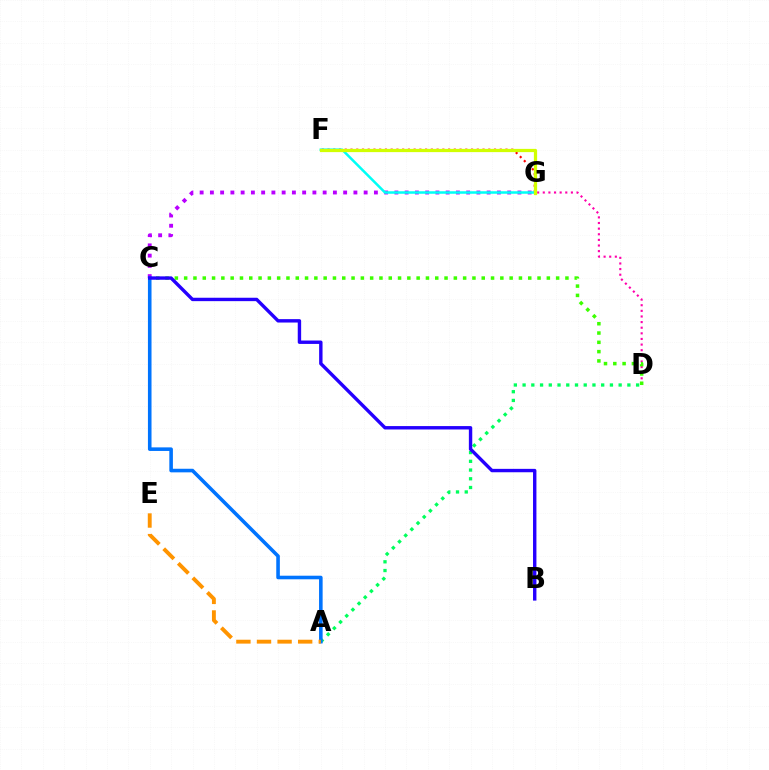{('D', 'G'): [{'color': '#ff00ac', 'line_style': 'dotted', 'thickness': 1.53}], ('C', 'G'): [{'color': '#b900ff', 'line_style': 'dotted', 'thickness': 2.79}], ('A', 'D'): [{'color': '#00ff5c', 'line_style': 'dotted', 'thickness': 2.37}], ('C', 'D'): [{'color': '#3dff00', 'line_style': 'dotted', 'thickness': 2.53}], ('A', 'C'): [{'color': '#0074ff', 'line_style': 'solid', 'thickness': 2.58}], ('B', 'C'): [{'color': '#2500ff', 'line_style': 'solid', 'thickness': 2.45}], ('A', 'E'): [{'color': '#ff9400', 'line_style': 'dashed', 'thickness': 2.8}], ('F', 'G'): [{'color': '#ff0000', 'line_style': 'dotted', 'thickness': 1.56}, {'color': '#00fff6', 'line_style': 'solid', 'thickness': 1.81}, {'color': '#d1ff00', 'line_style': 'solid', 'thickness': 2.34}]}